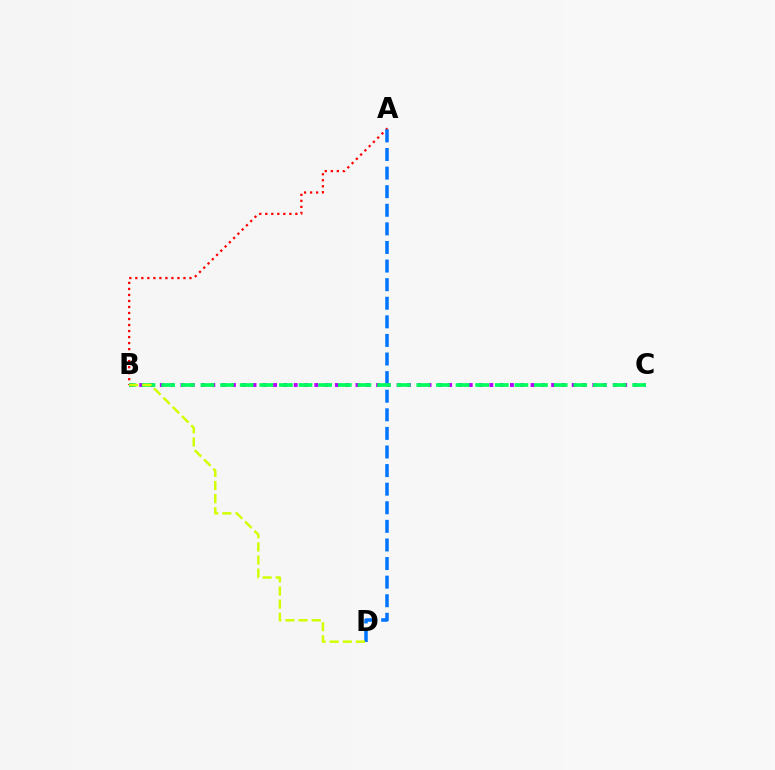{('A', 'B'): [{'color': '#ff0000', 'line_style': 'dotted', 'thickness': 1.63}], ('A', 'D'): [{'color': '#0074ff', 'line_style': 'dashed', 'thickness': 2.53}], ('B', 'C'): [{'color': '#b900ff', 'line_style': 'dotted', 'thickness': 2.8}, {'color': '#00ff5c', 'line_style': 'dashed', 'thickness': 2.67}], ('B', 'D'): [{'color': '#d1ff00', 'line_style': 'dashed', 'thickness': 1.78}]}